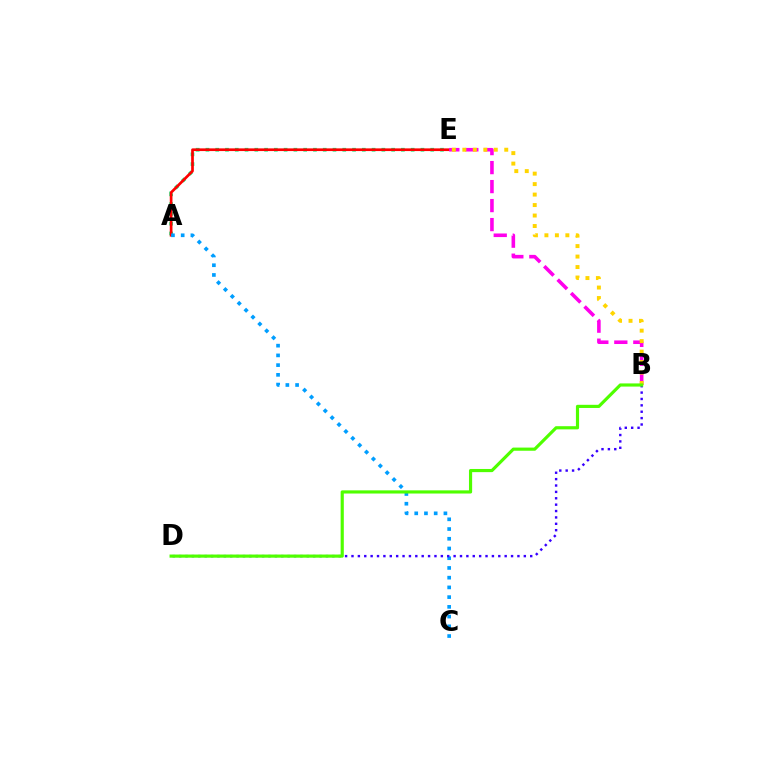{('A', 'E'): [{'color': '#00ff86', 'line_style': 'dotted', 'thickness': 2.66}, {'color': '#ff0000', 'line_style': 'solid', 'thickness': 1.94}], ('B', 'E'): [{'color': '#ff00ed', 'line_style': 'dashed', 'thickness': 2.58}, {'color': '#ffd500', 'line_style': 'dotted', 'thickness': 2.85}], ('A', 'C'): [{'color': '#009eff', 'line_style': 'dotted', 'thickness': 2.64}], ('B', 'D'): [{'color': '#3700ff', 'line_style': 'dotted', 'thickness': 1.73}, {'color': '#4fff00', 'line_style': 'solid', 'thickness': 2.28}]}